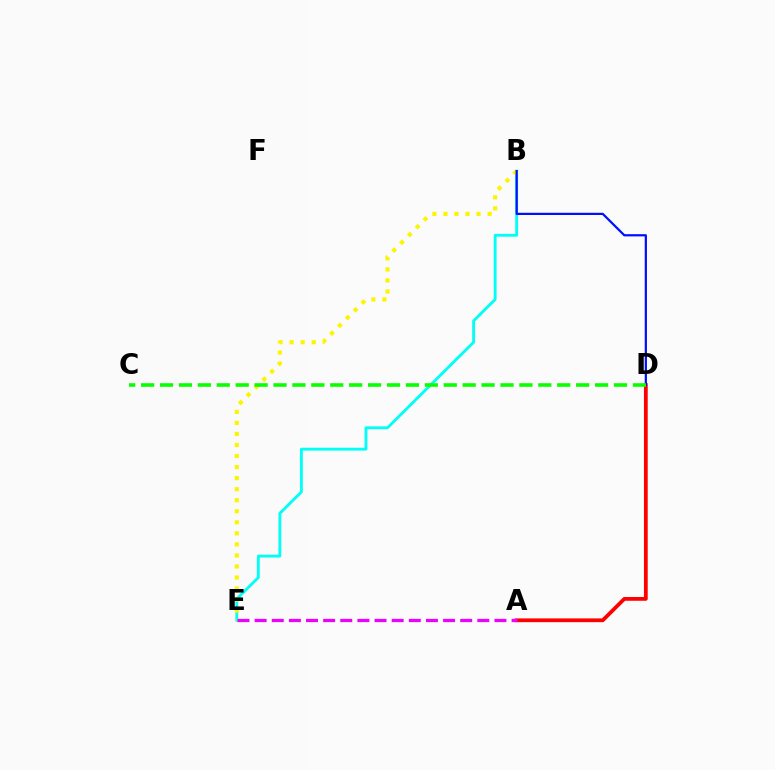{('B', 'E'): [{'color': '#00fff6', 'line_style': 'solid', 'thickness': 2.05}, {'color': '#fcf500', 'line_style': 'dotted', 'thickness': 3.0}], ('A', 'D'): [{'color': '#ff0000', 'line_style': 'solid', 'thickness': 2.72}], ('B', 'D'): [{'color': '#0010ff', 'line_style': 'solid', 'thickness': 1.61}], ('C', 'D'): [{'color': '#08ff00', 'line_style': 'dashed', 'thickness': 2.57}], ('A', 'E'): [{'color': '#ee00ff', 'line_style': 'dashed', 'thickness': 2.33}]}